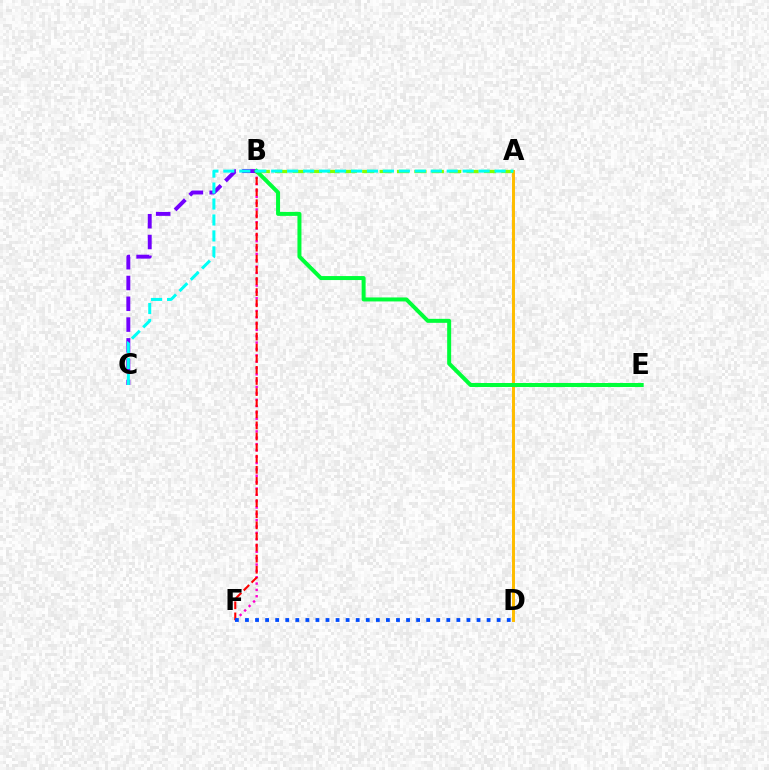{('B', 'F'): [{'color': '#ff00cf', 'line_style': 'dotted', 'thickness': 1.72}, {'color': '#ff0000', 'line_style': 'dashed', 'thickness': 1.51}], ('A', 'D'): [{'color': '#ffbd00', 'line_style': 'solid', 'thickness': 2.13}], ('B', 'C'): [{'color': '#7200ff', 'line_style': 'dashed', 'thickness': 2.82}], ('D', 'F'): [{'color': '#004bff', 'line_style': 'dotted', 'thickness': 2.74}], ('A', 'B'): [{'color': '#84ff00', 'line_style': 'dashed', 'thickness': 2.36}], ('B', 'E'): [{'color': '#00ff39', 'line_style': 'solid', 'thickness': 2.88}], ('A', 'C'): [{'color': '#00fff6', 'line_style': 'dashed', 'thickness': 2.17}]}